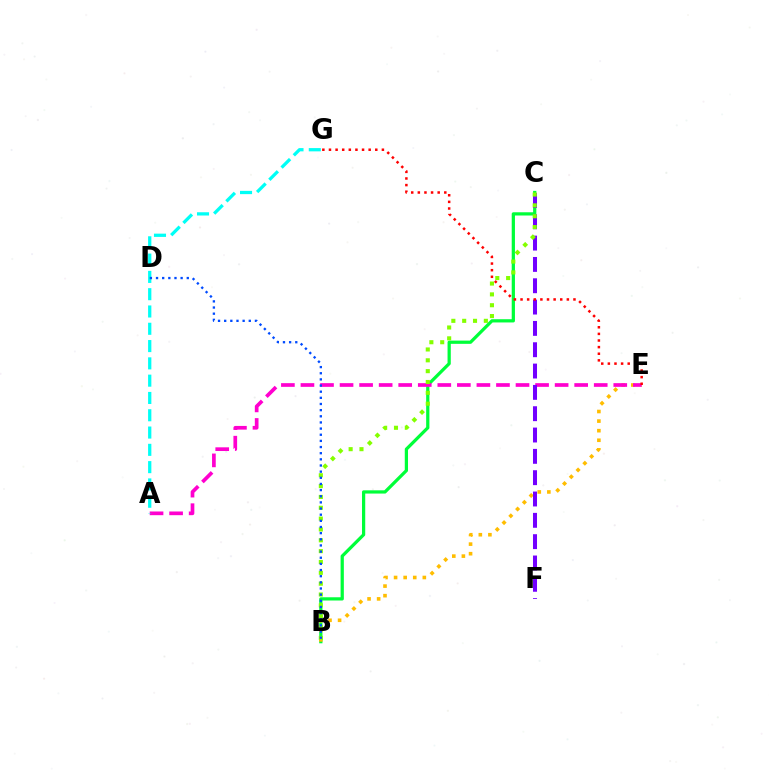{('B', 'C'): [{'color': '#00ff39', 'line_style': 'solid', 'thickness': 2.33}, {'color': '#84ff00', 'line_style': 'dotted', 'thickness': 2.95}], ('B', 'E'): [{'color': '#ffbd00', 'line_style': 'dotted', 'thickness': 2.6}], ('A', 'E'): [{'color': '#ff00cf', 'line_style': 'dashed', 'thickness': 2.66}], ('A', 'G'): [{'color': '#00fff6', 'line_style': 'dashed', 'thickness': 2.35}], ('C', 'F'): [{'color': '#7200ff', 'line_style': 'dashed', 'thickness': 2.9}], ('E', 'G'): [{'color': '#ff0000', 'line_style': 'dotted', 'thickness': 1.8}], ('B', 'D'): [{'color': '#004bff', 'line_style': 'dotted', 'thickness': 1.67}]}